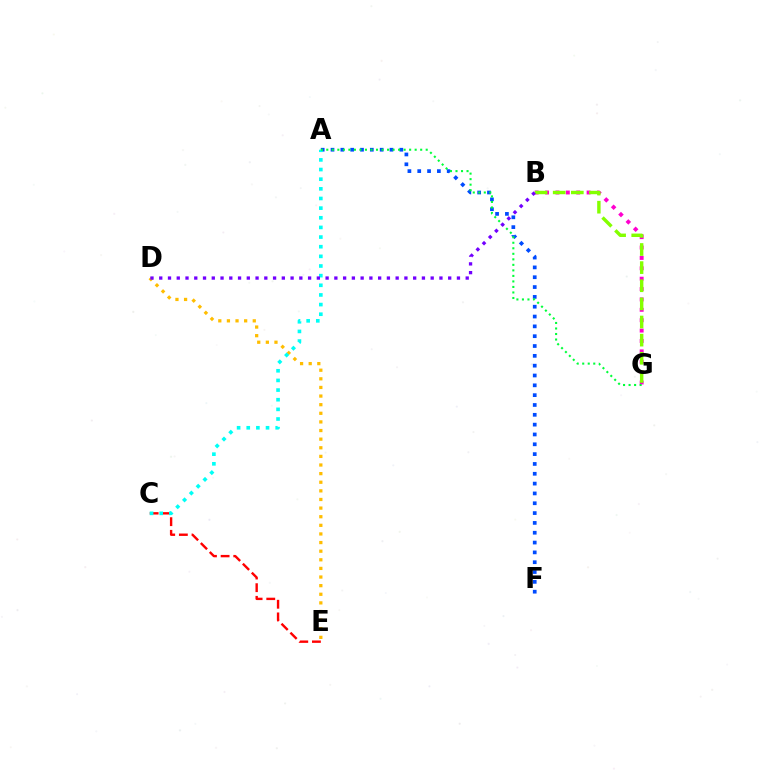{('C', 'E'): [{'color': '#ff0000', 'line_style': 'dashed', 'thickness': 1.72}], ('A', 'F'): [{'color': '#004bff', 'line_style': 'dotted', 'thickness': 2.67}], ('B', 'G'): [{'color': '#ff00cf', 'line_style': 'dotted', 'thickness': 2.82}, {'color': '#84ff00', 'line_style': 'dashed', 'thickness': 2.46}], ('D', 'E'): [{'color': '#ffbd00', 'line_style': 'dotted', 'thickness': 2.34}], ('A', 'C'): [{'color': '#00fff6', 'line_style': 'dotted', 'thickness': 2.62}], ('A', 'G'): [{'color': '#00ff39', 'line_style': 'dotted', 'thickness': 1.5}], ('B', 'D'): [{'color': '#7200ff', 'line_style': 'dotted', 'thickness': 2.38}]}